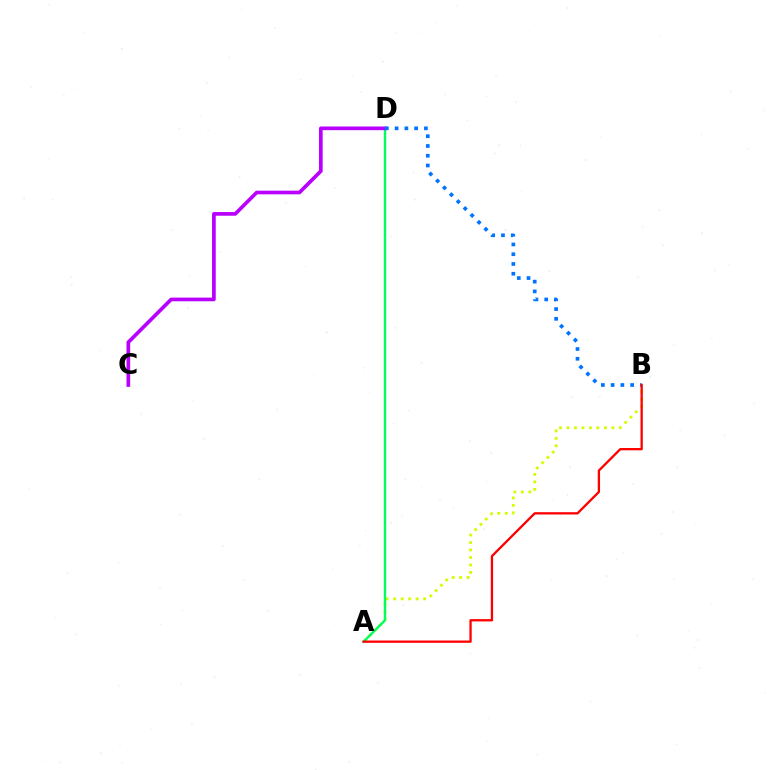{('A', 'B'): [{'color': '#d1ff00', 'line_style': 'dotted', 'thickness': 2.03}, {'color': '#ff0000', 'line_style': 'solid', 'thickness': 1.66}], ('A', 'D'): [{'color': '#00ff5c', 'line_style': 'solid', 'thickness': 1.73}], ('C', 'D'): [{'color': '#b900ff', 'line_style': 'solid', 'thickness': 2.65}], ('B', 'D'): [{'color': '#0074ff', 'line_style': 'dotted', 'thickness': 2.65}]}